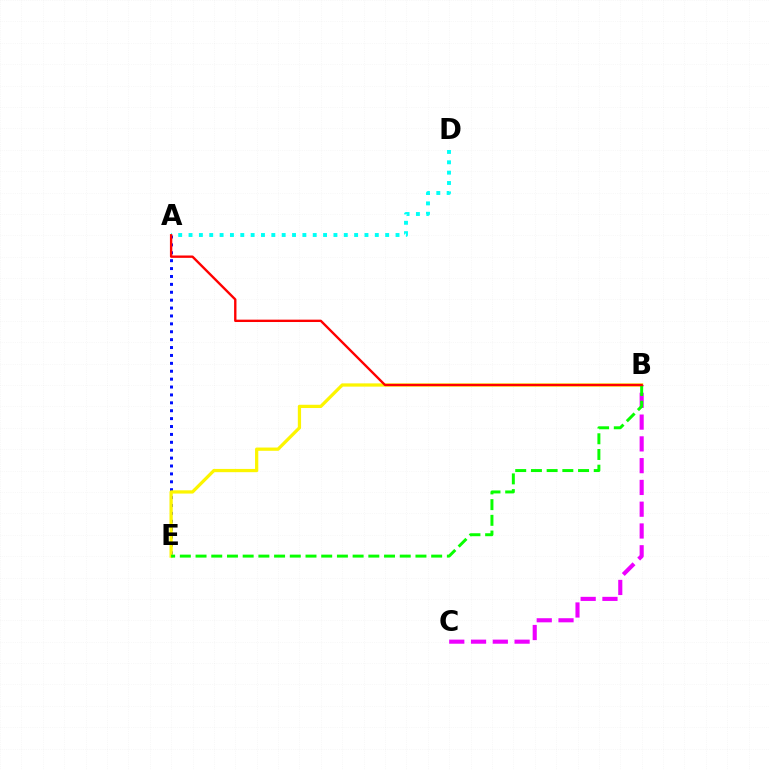{('A', 'E'): [{'color': '#0010ff', 'line_style': 'dotted', 'thickness': 2.15}], ('A', 'D'): [{'color': '#00fff6', 'line_style': 'dotted', 'thickness': 2.81}], ('B', 'E'): [{'color': '#fcf500', 'line_style': 'solid', 'thickness': 2.34}, {'color': '#08ff00', 'line_style': 'dashed', 'thickness': 2.13}], ('B', 'C'): [{'color': '#ee00ff', 'line_style': 'dashed', 'thickness': 2.96}], ('A', 'B'): [{'color': '#ff0000', 'line_style': 'solid', 'thickness': 1.7}]}